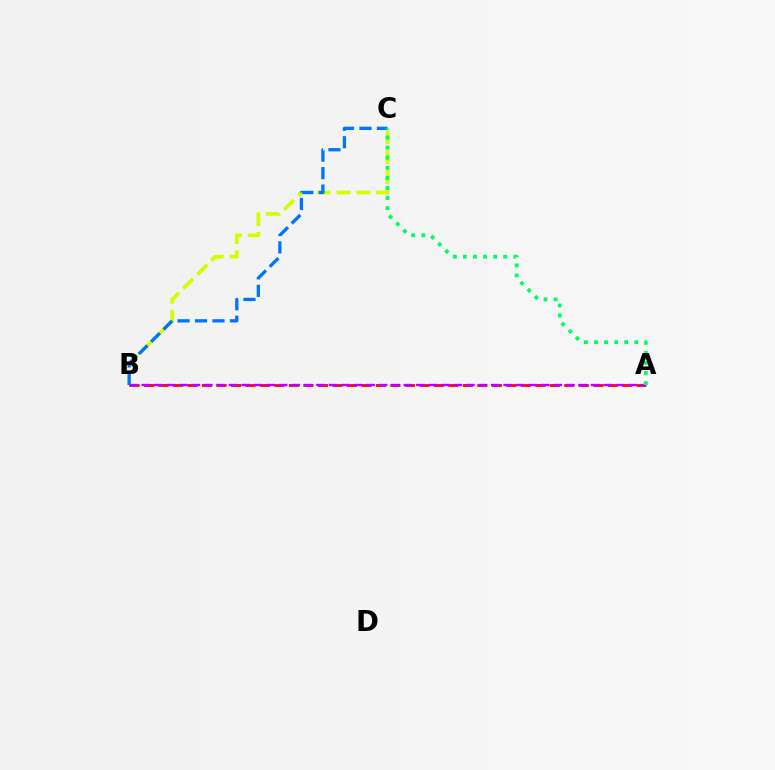{('B', 'C'): [{'color': '#d1ff00', 'line_style': 'dashed', 'thickness': 2.69}, {'color': '#0074ff', 'line_style': 'dashed', 'thickness': 2.37}], ('A', 'B'): [{'color': '#ff0000', 'line_style': 'dashed', 'thickness': 1.97}, {'color': '#b900ff', 'line_style': 'dashed', 'thickness': 1.7}], ('A', 'C'): [{'color': '#00ff5c', 'line_style': 'dotted', 'thickness': 2.74}]}